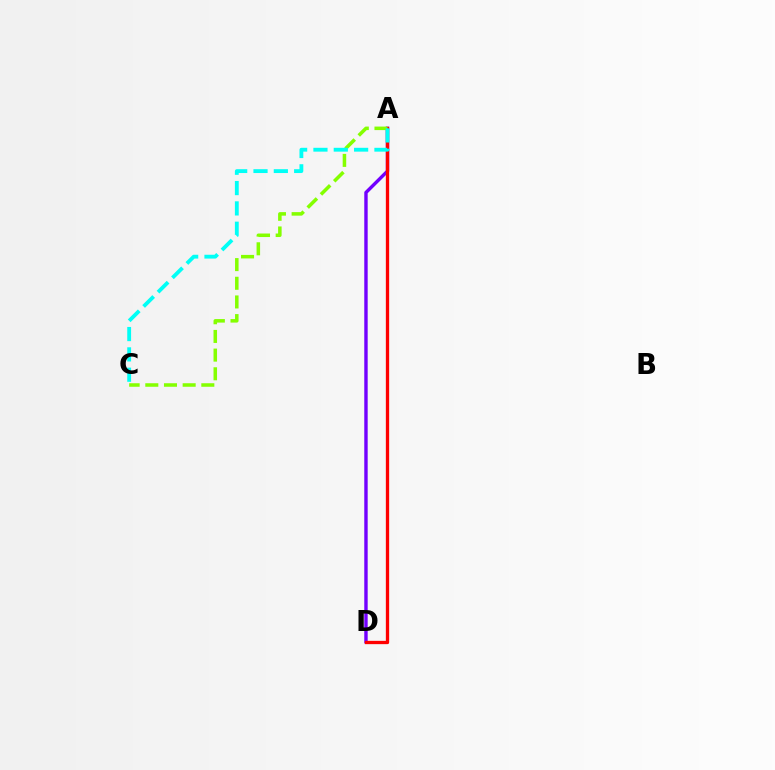{('A', 'D'): [{'color': '#7200ff', 'line_style': 'solid', 'thickness': 2.45}, {'color': '#ff0000', 'line_style': 'solid', 'thickness': 2.38}], ('A', 'C'): [{'color': '#84ff00', 'line_style': 'dashed', 'thickness': 2.54}, {'color': '#00fff6', 'line_style': 'dashed', 'thickness': 2.76}]}